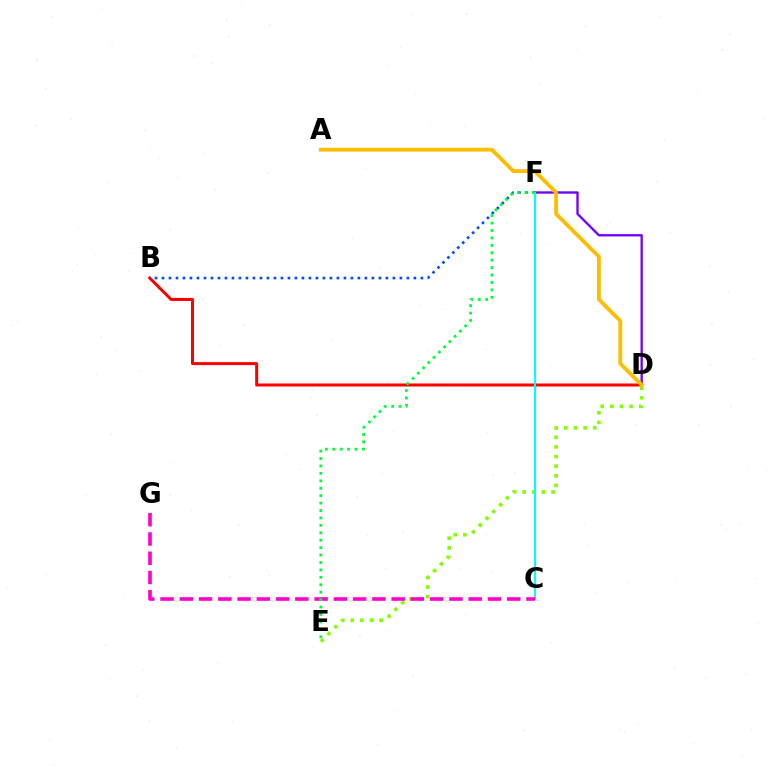{('B', 'D'): [{'color': '#ff0000', 'line_style': 'solid', 'thickness': 2.18}], ('D', 'E'): [{'color': '#84ff00', 'line_style': 'dotted', 'thickness': 2.61}], ('D', 'F'): [{'color': '#7200ff', 'line_style': 'solid', 'thickness': 1.68}], ('B', 'F'): [{'color': '#004bff', 'line_style': 'dotted', 'thickness': 1.9}], ('C', 'F'): [{'color': '#00fff6', 'line_style': 'solid', 'thickness': 1.51}], ('A', 'D'): [{'color': '#ffbd00', 'line_style': 'solid', 'thickness': 2.75}], ('C', 'G'): [{'color': '#ff00cf', 'line_style': 'dashed', 'thickness': 2.62}], ('E', 'F'): [{'color': '#00ff39', 'line_style': 'dotted', 'thickness': 2.02}]}